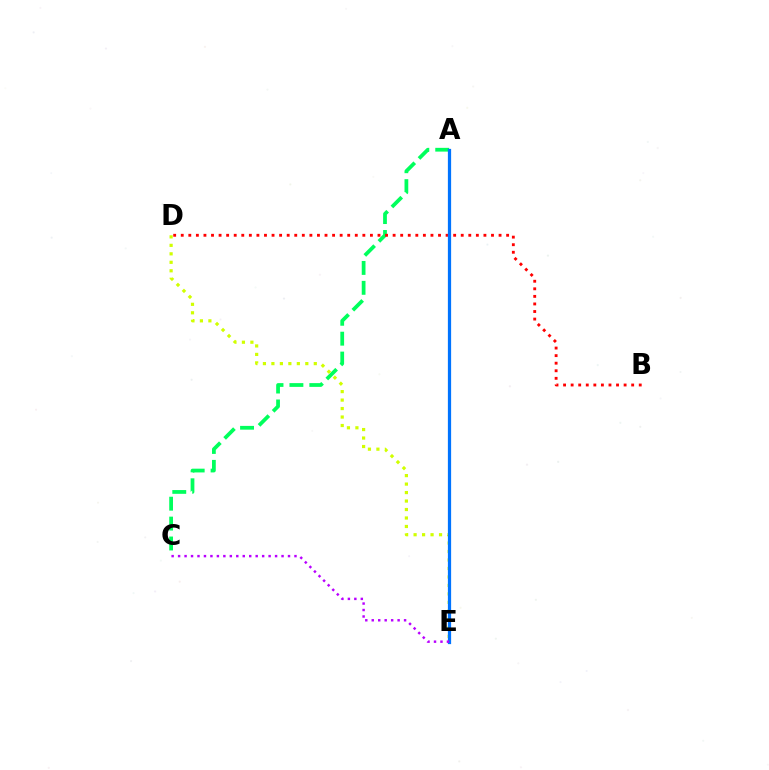{('A', 'C'): [{'color': '#00ff5c', 'line_style': 'dashed', 'thickness': 2.7}], ('D', 'E'): [{'color': '#d1ff00', 'line_style': 'dotted', 'thickness': 2.3}], ('B', 'D'): [{'color': '#ff0000', 'line_style': 'dotted', 'thickness': 2.06}], ('A', 'E'): [{'color': '#0074ff', 'line_style': 'solid', 'thickness': 2.34}], ('C', 'E'): [{'color': '#b900ff', 'line_style': 'dotted', 'thickness': 1.76}]}